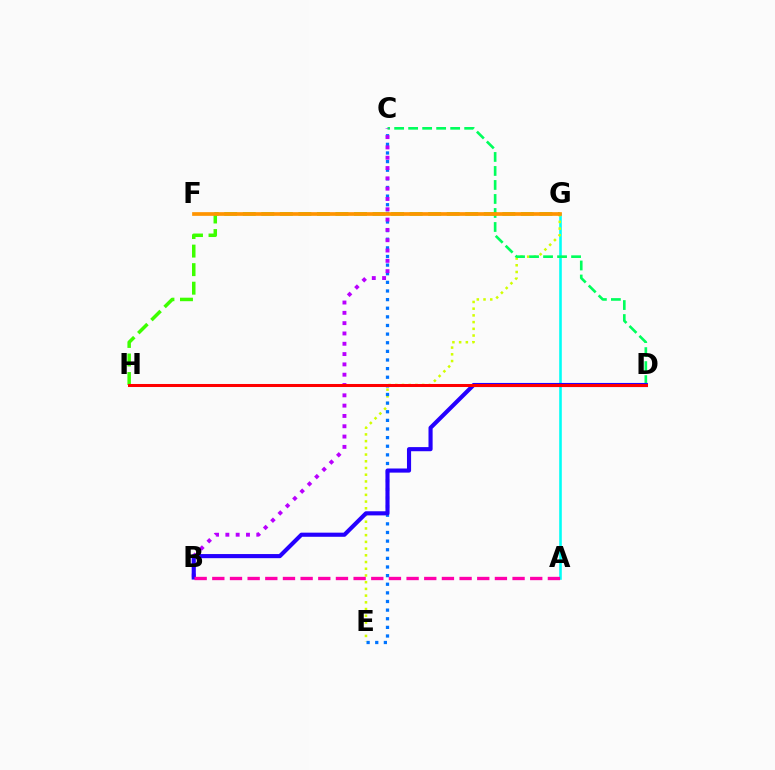{('A', 'G'): [{'color': '#00fff6', 'line_style': 'solid', 'thickness': 1.87}], ('E', 'G'): [{'color': '#d1ff00', 'line_style': 'dotted', 'thickness': 1.83}], ('C', 'E'): [{'color': '#0074ff', 'line_style': 'dotted', 'thickness': 2.34}], ('C', 'D'): [{'color': '#00ff5c', 'line_style': 'dashed', 'thickness': 1.9}], ('G', 'H'): [{'color': '#3dff00', 'line_style': 'dashed', 'thickness': 2.52}], ('B', 'C'): [{'color': '#b900ff', 'line_style': 'dotted', 'thickness': 2.8}], ('B', 'D'): [{'color': '#2500ff', 'line_style': 'solid', 'thickness': 2.97}], ('D', 'H'): [{'color': '#ff0000', 'line_style': 'solid', 'thickness': 2.18}], ('A', 'B'): [{'color': '#ff00ac', 'line_style': 'dashed', 'thickness': 2.4}], ('F', 'G'): [{'color': '#ff9400', 'line_style': 'solid', 'thickness': 2.66}]}